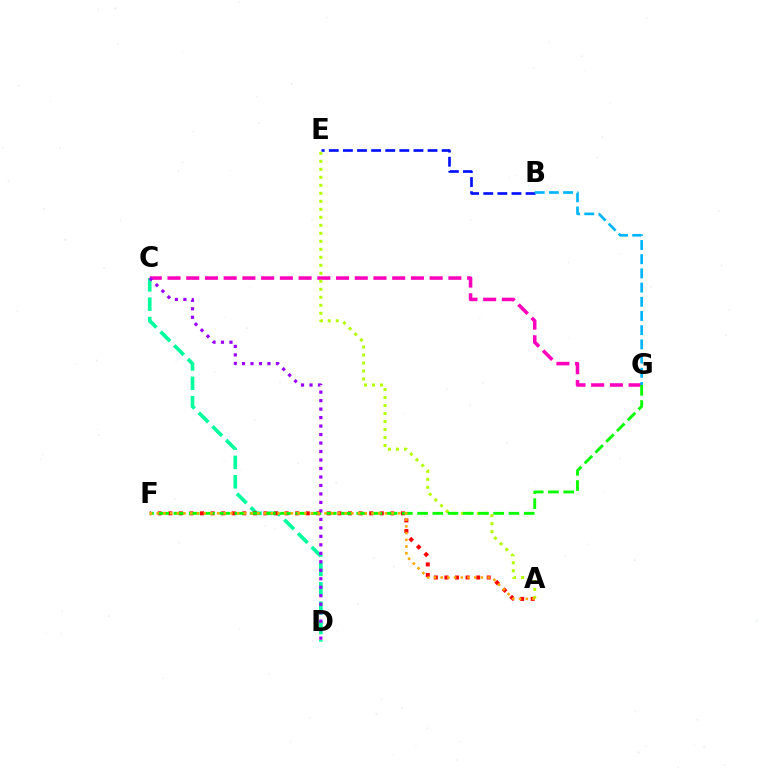{('B', 'E'): [{'color': '#0010ff', 'line_style': 'dashed', 'thickness': 1.92}], ('C', 'G'): [{'color': '#ff00bd', 'line_style': 'dashed', 'thickness': 2.54}], ('C', 'D'): [{'color': '#00ff9d', 'line_style': 'dashed', 'thickness': 2.63}, {'color': '#9b00ff', 'line_style': 'dotted', 'thickness': 2.3}], ('A', 'F'): [{'color': '#ff0000', 'line_style': 'dotted', 'thickness': 2.87}, {'color': '#ffa500', 'line_style': 'dotted', 'thickness': 1.82}], ('B', 'G'): [{'color': '#00b5ff', 'line_style': 'dashed', 'thickness': 1.93}], ('A', 'E'): [{'color': '#b3ff00', 'line_style': 'dotted', 'thickness': 2.17}], ('F', 'G'): [{'color': '#08ff00', 'line_style': 'dashed', 'thickness': 2.07}]}